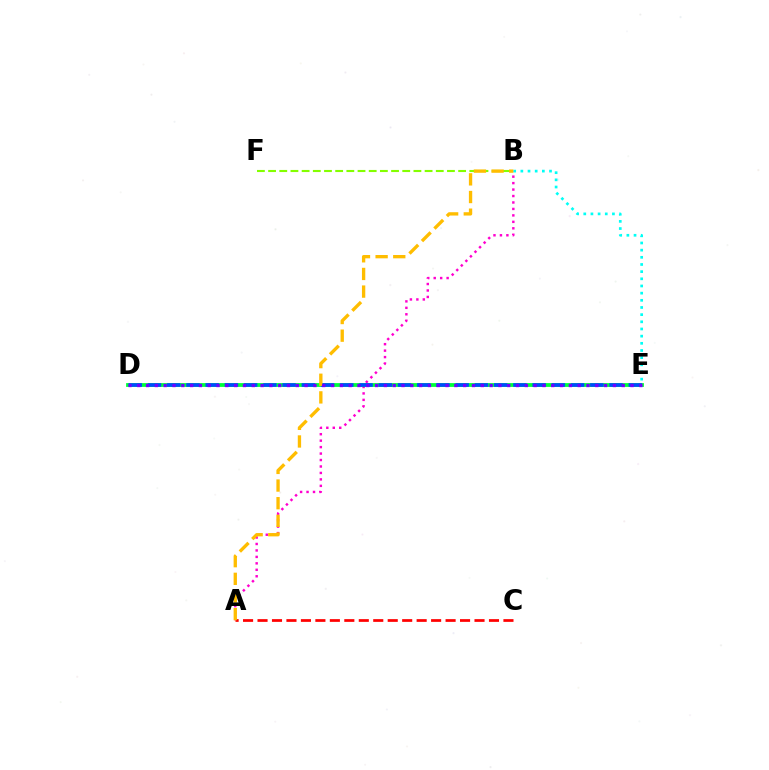{('A', 'B'): [{'color': '#ff00cf', 'line_style': 'dotted', 'thickness': 1.75}, {'color': '#ffbd00', 'line_style': 'dashed', 'thickness': 2.4}], ('D', 'E'): [{'color': '#00ff39', 'line_style': 'solid', 'thickness': 2.73}, {'color': '#004bff', 'line_style': 'dashed', 'thickness': 2.61}, {'color': '#7200ff', 'line_style': 'dotted', 'thickness': 2.39}], ('B', 'F'): [{'color': '#84ff00', 'line_style': 'dashed', 'thickness': 1.52}], ('A', 'C'): [{'color': '#ff0000', 'line_style': 'dashed', 'thickness': 1.97}], ('B', 'E'): [{'color': '#00fff6', 'line_style': 'dotted', 'thickness': 1.95}]}